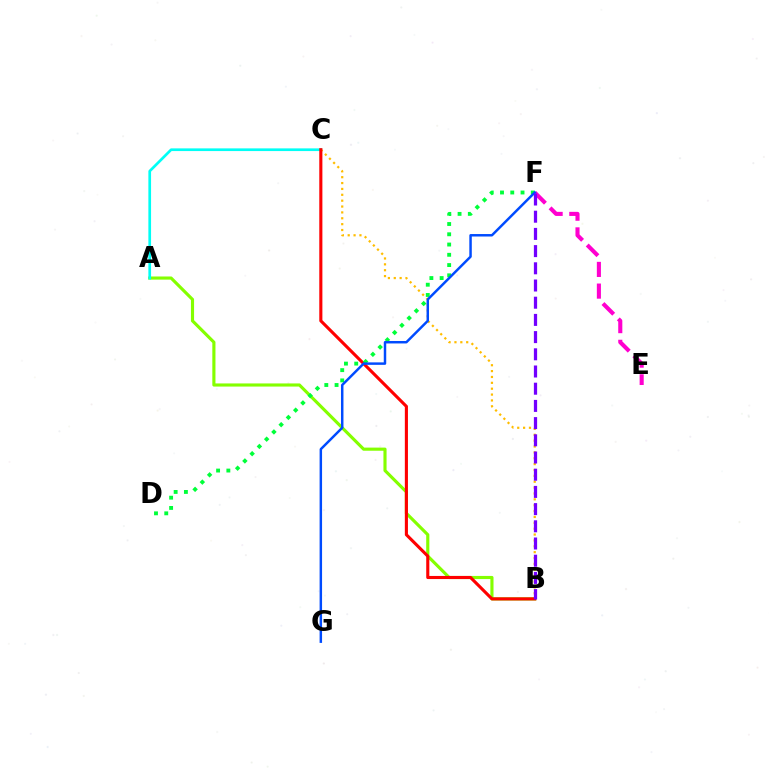{('A', 'B'): [{'color': '#84ff00', 'line_style': 'solid', 'thickness': 2.26}], ('A', 'C'): [{'color': '#00fff6', 'line_style': 'solid', 'thickness': 1.94}], ('B', 'C'): [{'color': '#ffbd00', 'line_style': 'dotted', 'thickness': 1.59}, {'color': '#ff0000', 'line_style': 'solid', 'thickness': 2.23}], ('E', 'F'): [{'color': '#ff00cf', 'line_style': 'dashed', 'thickness': 2.95}], ('D', 'F'): [{'color': '#00ff39', 'line_style': 'dotted', 'thickness': 2.79}], ('F', 'G'): [{'color': '#004bff', 'line_style': 'solid', 'thickness': 1.78}], ('B', 'F'): [{'color': '#7200ff', 'line_style': 'dashed', 'thickness': 2.34}]}